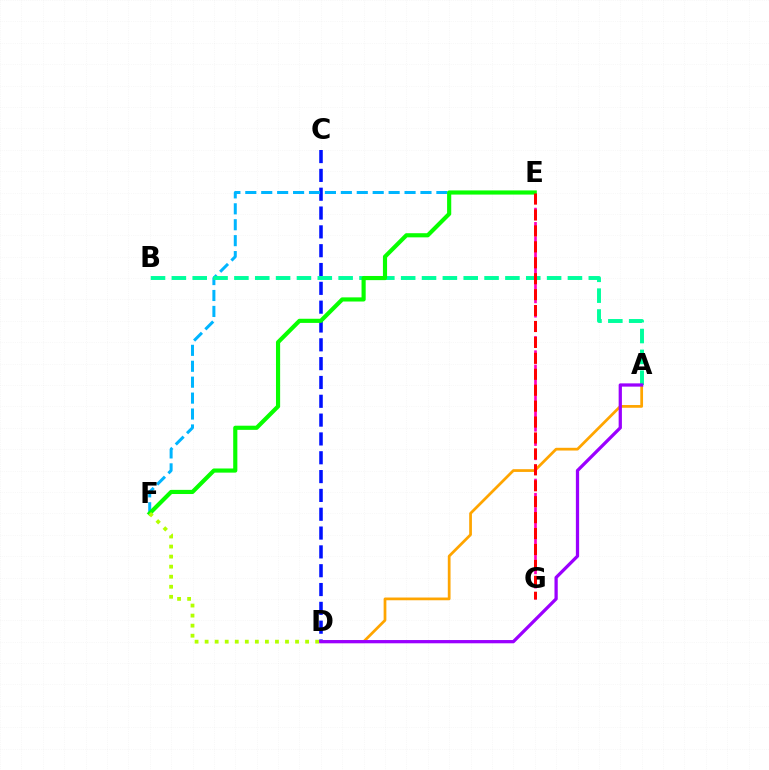{('C', 'D'): [{'color': '#0010ff', 'line_style': 'dashed', 'thickness': 2.56}], ('A', 'D'): [{'color': '#ffa500', 'line_style': 'solid', 'thickness': 1.97}, {'color': '#9b00ff', 'line_style': 'solid', 'thickness': 2.35}], ('E', 'G'): [{'color': '#ff00bd', 'line_style': 'dashed', 'thickness': 1.94}, {'color': '#ff0000', 'line_style': 'dashed', 'thickness': 2.16}], ('E', 'F'): [{'color': '#00b5ff', 'line_style': 'dashed', 'thickness': 2.16}, {'color': '#08ff00', 'line_style': 'solid', 'thickness': 2.99}], ('A', 'B'): [{'color': '#00ff9d', 'line_style': 'dashed', 'thickness': 2.83}], ('D', 'F'): [{'color': '#b3ff00', 'line_style': 'dotted', 'thickness': 2.73}]}